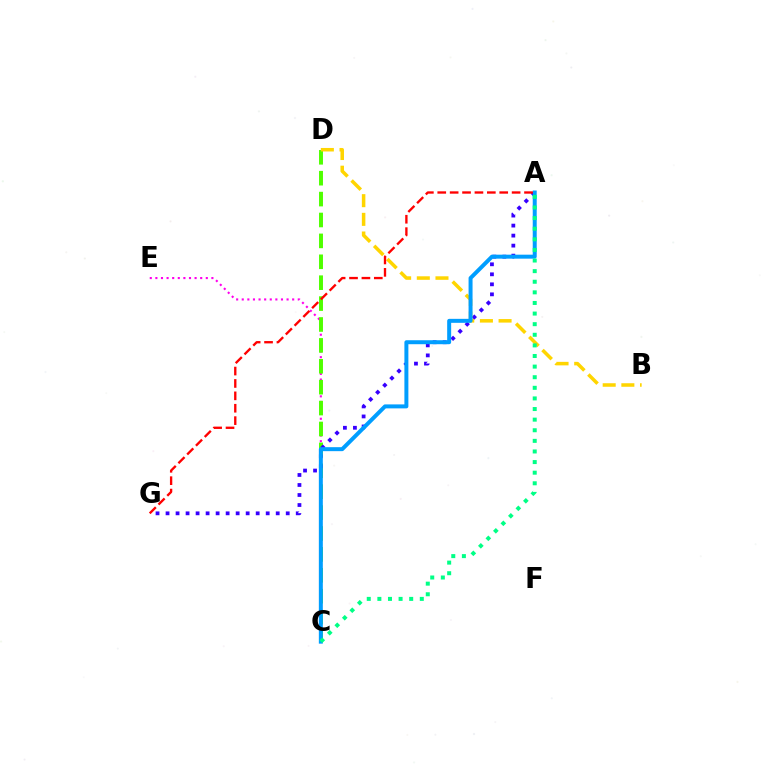{('C', 'E'): [{'color': '#ff00ed', 'line_style': 'dotted', 'thickness': 1.52}], ('C', 'D'): [{'color': '#4fff00', 'line_style': 'dashed', 'thickness': 2.84}], ('A', 'G'): [{'color': '#3700ff', 'line_style': 'dotted', 'thickness': 2.72}, {'color': '#ff0000', 'line_style': 'dashed', 'thickness': 1.68}], ('B', 'D'): [{'color': '#ffd500', 'line_style': 'dashed', 'thickness': 2.54}], ('A', 'C'): [{'color': '#009eff', 'line_style': 'solid', 'thickness': 2.87}, {'color': '#00ff86', 'line_style': 'dotted', 'thickness': 2.88}]}